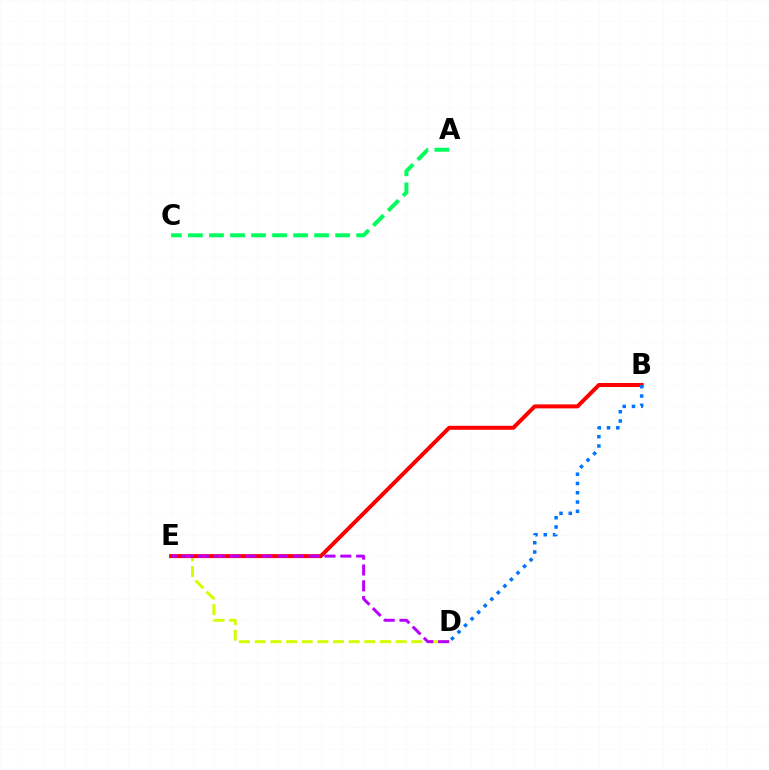{('D', 'E'): [{'color': '#d1ff00', 'line_style': 'dashed', 'thickness': 2.13}, {'color': '#b900ff', 'line_style': 'dashed', 'thickness': 2.15}], ('B', 'E'): [{'color': '#ff0000', 'line_style': 'solid', 'thickness': 2.87}], ('B', 'D'): [{'color': '#0074ff', 'line_style': 'dotted', 'thickness': 2.52}], ('A', 'C'): [{'color': '#00ff5c', 'line_style': 'dashed', 'thickness': 2.86}]}